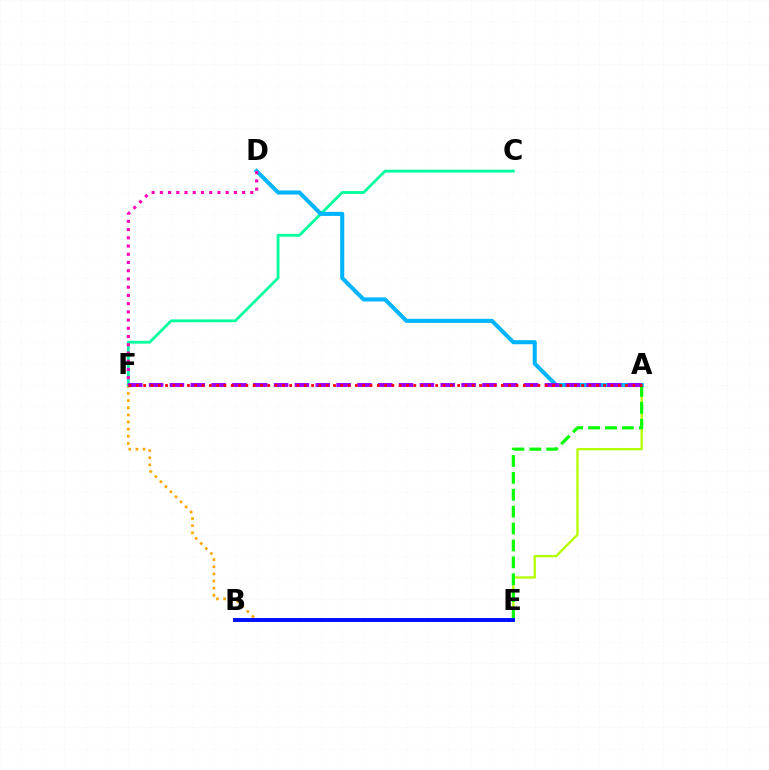{('A', 'E'): [{'color': '#b3ff00', 'line_style': 'solid', 'thickness': 1.67}, {'color': '#08ff00', 'line_style': 'dashed', 'thickness': 2.3}], ('E', 'F'): [{'color': '#ffa500', 'line_style': 'dotted', 'thickness': 1.94}], ('C', 'F'): [{'color': '#00ff9d', 'line_style': 'solid', 'thickness': 2.03}], ('A', 'D'): [{'color': '#00b5ff', 'line_style': 'solid', 'thickness': 2.93}], ('D', 'F'): [{'color': '#ff00bd', 'line_style': 'dotted', 'thickness': 2.23}], ('A', 'F'): [{'color': '#9b00ff', 'line_style': 'dashed', 'thickness': 2.83}, {'color': '#ff0000', 'line_style': 'dotted', 'thickness': 1.98}], ('B', 'E'): [{'color': '#0010ff', 'line_style': 'solid', 'thickness': 2.84}]}